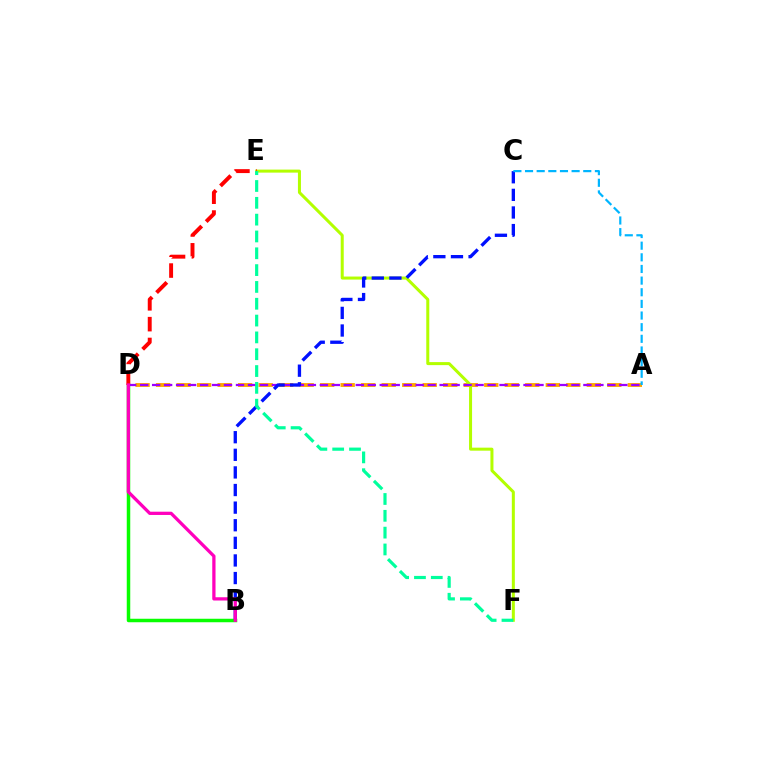{('A', 'D'): [{'color': '#ffa500', 'line_style': 'dashed', 'thickness': 2.79}, {'color': '#9b00ff', 'line_style': 'dashed', 'thickness': 1.63}], ('B', 'D'): [{'color': '#08ff00', 'line_style': 'solid', 'thickness': 2.51}, {'color': '#ff00bd', 'line_style': 'solid', 'thickness': 2.35}], ('E', 'F'): [{'color': '#b3ff00', 'line_style': 'solid', 'thickness': 2.17}, {'color': '#00ff9d', 'line_style': 'dashed', 'thickness': 2.29}], ('D', 'E'): [{'color': '#ff0000', 'line_style': 'dashed', 'thickness': 2.83}], ('B', 'C'): [{'color': '#0010ff', 'line_style': 'dashed', 'thickness': 2.39}], ('A', 'C'): [{'color': '#00b5ff', 'line_style': 'dashed', 'thickness': 1.58}]}